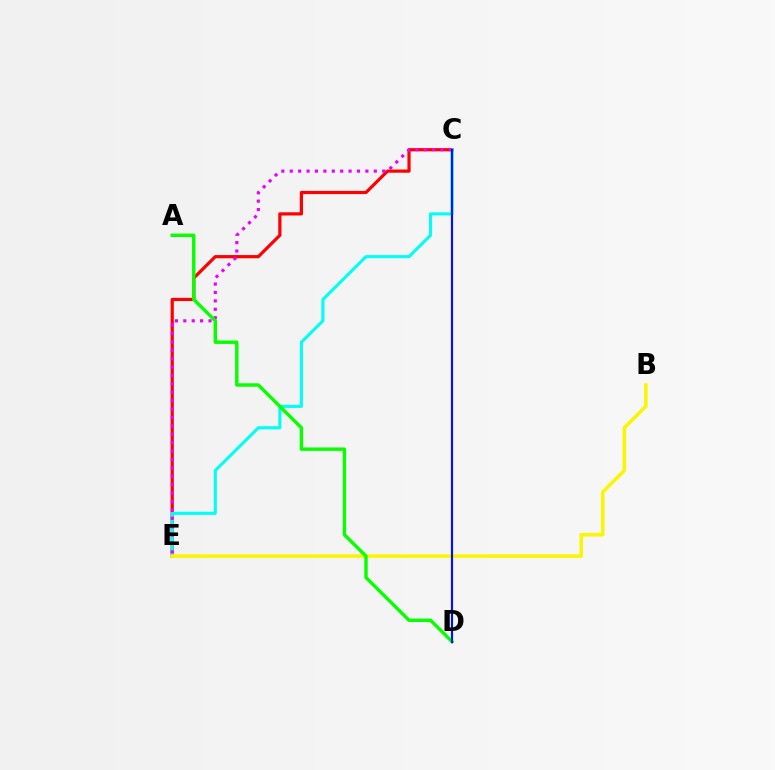{('C', 'E'): [{'color': '#ff0000', 'line_style': 'solid', 'thickness': 2.3}, {'color': '#00fff6', 'line_style': 'solid', 'thickness': 2.23}, {'color': '#ee00ff', 'line_style': 'dotted', 'thickness': 2.28}], ('B', 'E'): [{'color': '#fcf500', 'line_style': 'solid', 'thickness': 2.54}], ('A', 'D'): [{'color': '#08ff00', 'line_style': 'solid', 'thickness': 2.45}], ('C', 'D'): [{'color': '#0010ff', 'line_style': 'solid', 'thickness': 1.55}]}